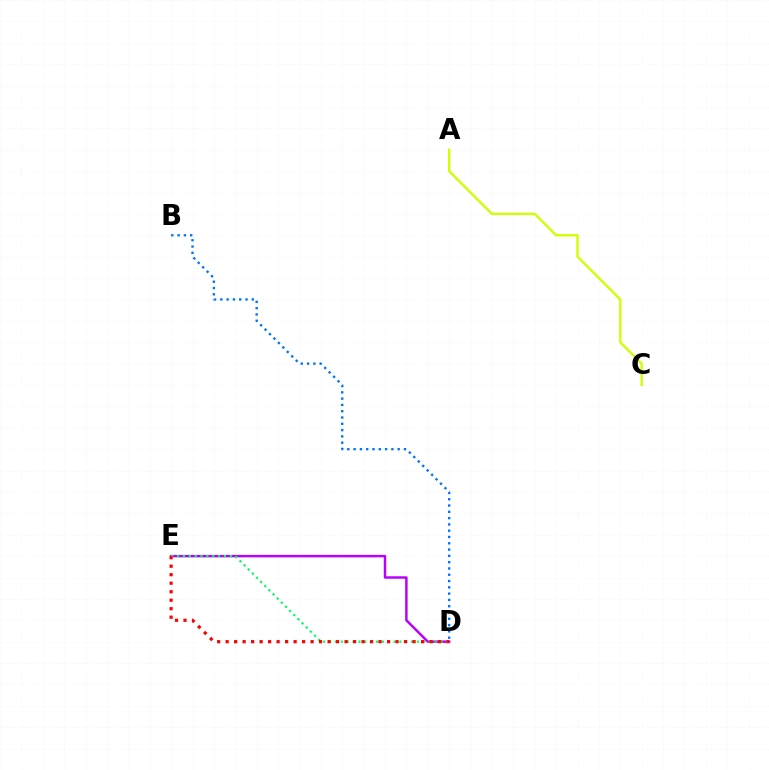{('D', 'E'): [{'color': '#b900ff', 'line_style': 'solid', 'thickness': 1.77}, {'color': '#00ff5c', 'line_style': 'dotted', 'thickness': 1.59}, {'color': '#ff0000', 'line_style': 'dotted', 'thickness': 2.31}], ('A', 'C'): [{'color': '#d1ff00', 'line_style': 'solid', 'thickness': 1.7}], ('B', 'D'): [{'color': '#0074ff', 'line_style': 'dotted', 'thickness': 1.71}]}